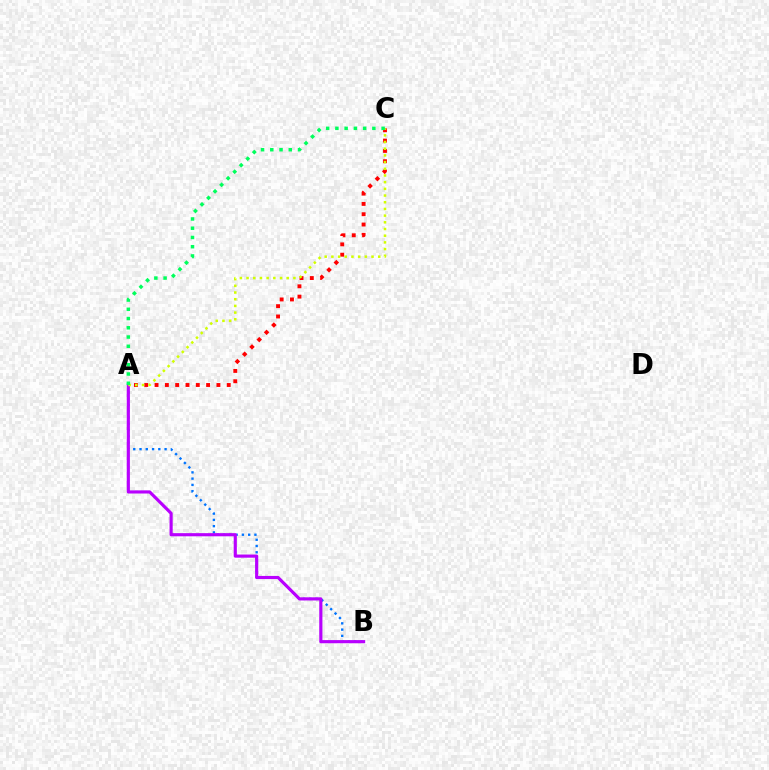{('A', 'C'): [{'color': '#ff0000', 'line_style': 'dotted', 'thickness': 2.8}, {'color': '#d1ff00', 'line_style': 'dotted', 'thickness': 1.82}, {'color': '#00ff5c', 'line_style': 'dotted', 'thickness': 2.51}], ('A', 'B'): [{'color': '#0074ff', 'line_style': 'dotted', 'thickness': 1.7}, {'color': '#b900ff', 'line_style': 'solid', 'thickness': 2.26}]}